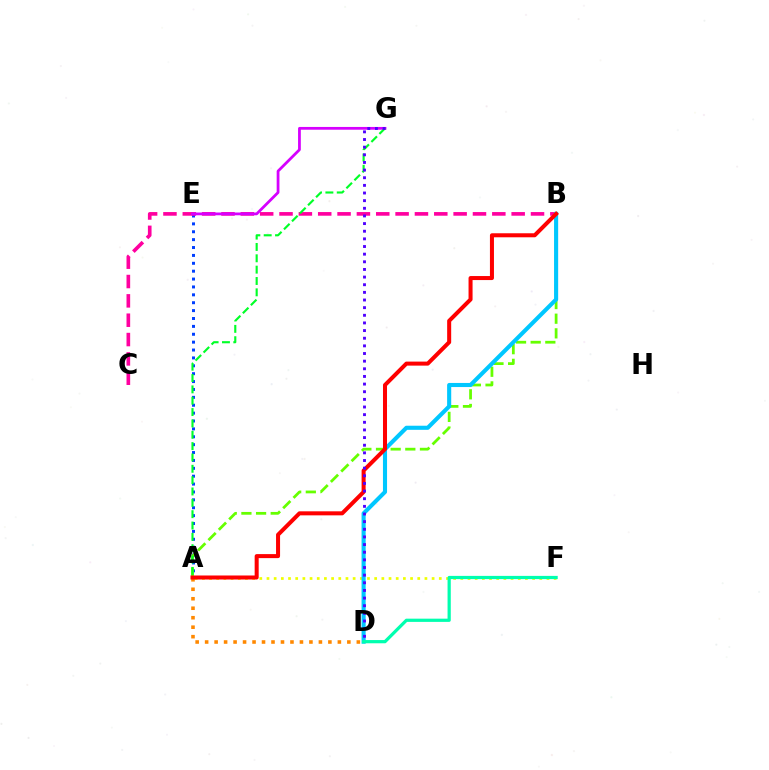{('A', 'F'): [{'color': '#eeff00', 'line_style': 'dotted', 'thickness': 1.95}], ('A', 'E'): [{'color': '#003fff', 'line_style': 'dotted', 'thickness': 2.14}], ('B', 'C'): [{'color': '#ff00a0', 'line_style': 'dashed', 'thickness': 2.63}], ('A', 'D'): [{'color': '#ff8800', 'line_style': 'dotted', 'thickness': 2.58}], ('A', 'B'): [{'color': '#66ff00', 'line_style': 'dashed', 'thickness': 1.99}, {'color': '#ff0000', 'line_style': 'solid', 'thickness': 2.9}], ('E', 'G'): [{'color': '#d600ff', 'line_style': 'solid', 'thickness': 1.99}], ('A', 'G'): [{'color': '#00ff27', 'line_style': 'dashed', 'thickness': 1.54}], ('B', 'D'): [{'color': '#00c7ff', 'line_style': 'solid', 'thickness': 2.95}], ('D', 'F'): [{'color': '#00ffaf', 'line_style': 'solid', 'thickness': 2.32}], ('D', 'G'): [{'color': '#4f00ff', 'line_style': 'dotted', 'thickness': 2.08}]}